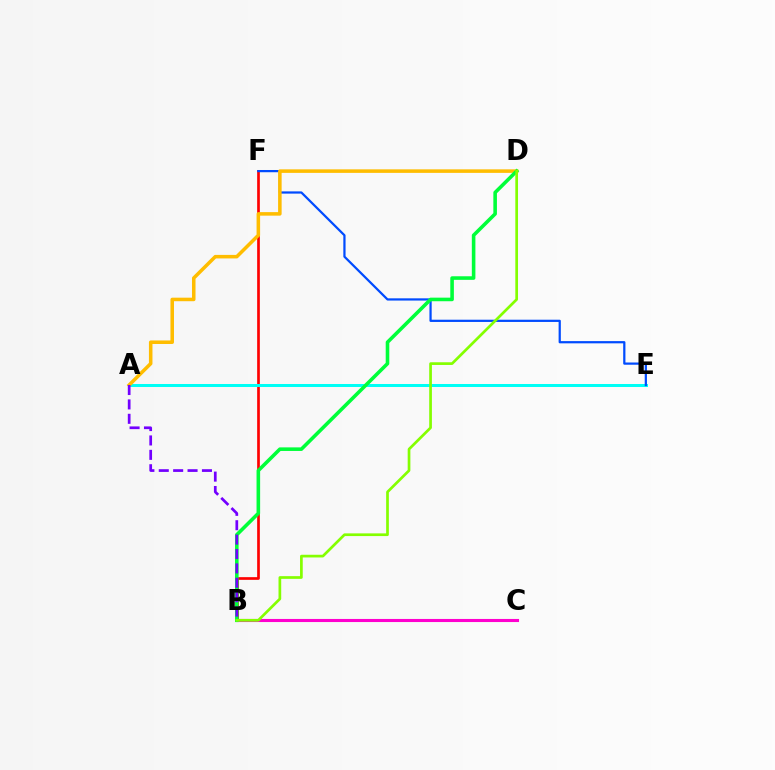{('B', 'F'): [{'color': '#ff0000', 'line_style': 'solid', 'thickness': 1.93}], ('A', 'E'): [{'color': '#00fff6', 'line_style': 'solid', 'thickness': 2.17}], ('E', 'F'): [{'color': '#004bff', 'line_style': 'solid', 'thickness': 1.61}], ('B', 'C'): [{'color': '#ff00cf', 'line_style': 'solid', 'thickness': 2.23}], ('A', 'D'): [{'color': '#ffbd00', 'line_style': 'solid', 'thickness': 2.54}], ('B', 'D'): [{'color': '#00ff39', 'line_style': 'solid', 'thickness': 2.58}, {'color': '#84ff00', 'line_style': 'solid', 'thickness': 1.94}], ('A', 'B'): [{'color': '#7200ff', 'line_style': 'dashed', 'thickness': 1.96}]}